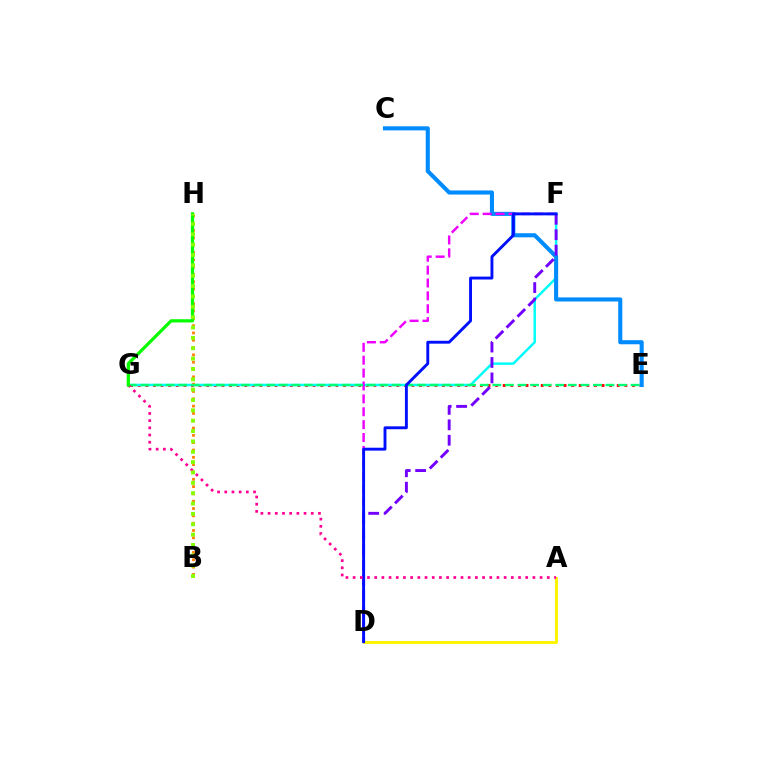{('E', 'G'): [{'color': '#ff0000', 'line_style': 'dotted', 'thickness': 2.07}, {'color': '#00ff74', 'line_style': 'dashed', 'thickness': 1.71}], ('F', 'G'): [{'color': '#00fff6', 'line_style': 'solid', 'thickness': 1.78}], ('C', 'E'): [{'color': '#008cff', 'line_style': 'solid', 'thickness': 2.95}], ('B', 'H'): [{'color': '#ff7c00', 'line_style': 'dotted', 'thickness': 1.99}, {'color': '#84ff00', 'line_style': 'dotted', 'thickness': 2.81}], ('A', 'D'): [{'color': '#fcf500', 'line_style': 'solid', 'thickness': 2.12}], ('D', 'F'): [{'color': '#7200ff', 'line_style': 'dashed', 'thickness': 2.1}, {'color': '#ee00ff', 'line_style': 'dashed', 'thickness': 1.75}, {'color': '#0010ff', 'line_style': 'solid', 'thickness': 2.09}], ('A', 'G'): [{'color': '#ff0094', 'line_style': 'dotted', 'thickness': 1.95}], ('G', 'H'): [{'color': '#08ff00', 'line_style': 'solid', 'thickness': 2.33}]}